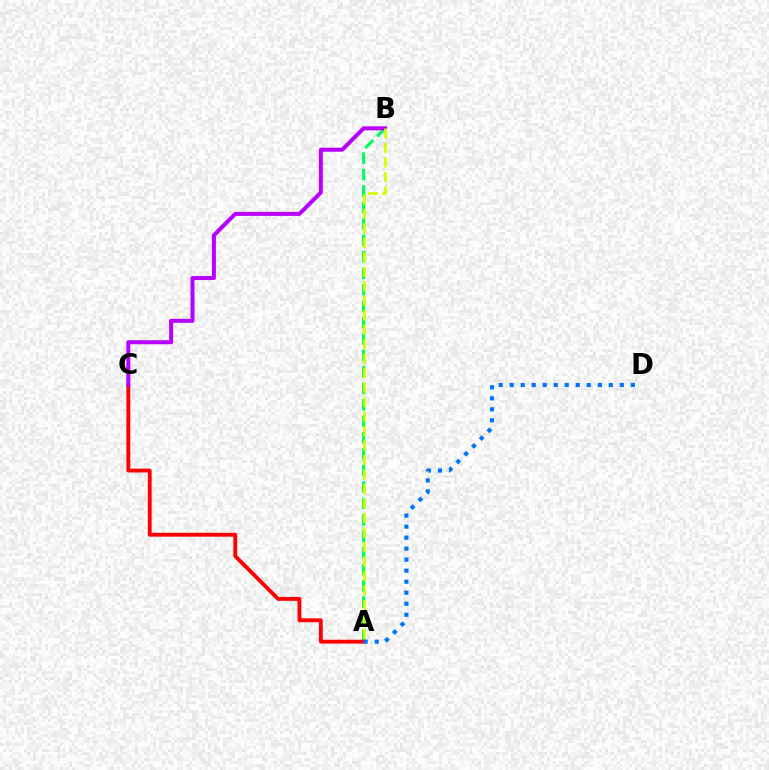{('A', 'B'): [{'color': '#00ff5c', 'line_style': 'dashed', 'thickness': 2.23}, {'color': '#d1ff00', 'line_style': 'dashed', 'thickness': 1.97}], ('A', 'C'): [{'color': '#ff0000', 'line_style': 'solid', 'thickness': 2.77}], ('A', 'D'): [{'color': '#0074ff', 'line_style': 'dotted', 'thickness': 2.99}], ('B', 'C'): [{'color': '#b900ff', 'line_style': 'solid', 'thickness': 2.88}]}